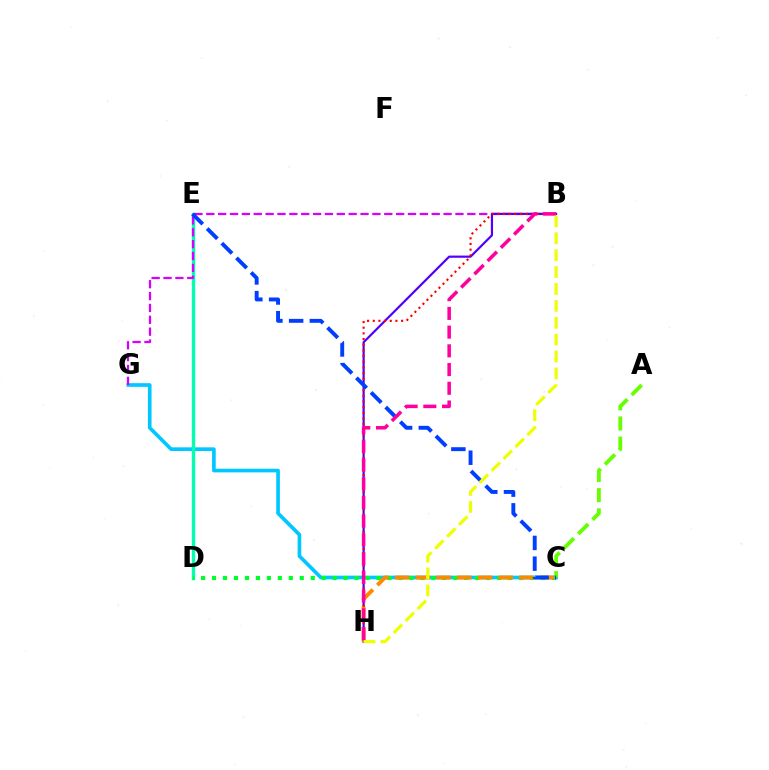{('C', 'G'): [{'color': '#00c7ff', 'line_style': 'solid', 'thickness': 2.64}], ('D', 'E'): [{'color': '#00ffaf', 'line_style': 'solid', 'thickness': 2.41}], ('B', 'G'): [{'color': '#d600ff', 'line_style': 'dashed', 'thickness': 1.61}], ('A', 'C'): [{'color': '#66ff00', 'line_style': 'dashed', 'thickness': 2.74}], ('C', 'D'): [{'color': '#00ff27', 'line_style': 'dotted', 'thickness': 2.98}], ('B', 'H'): [{'color': '#4f00ff', 'line_style': 'solid', 'thickness': 1.58}, {'color': '#ff0000', 'line_style': 'dotted', 'thickness': 1.54}, {'color': '#ff00a0', 'line_style': 'dashed', 'thickness': 2.54}, {'color': '#eeff00', 'line_style': 'dashed', 'thickness': 2.29}], ('C', 'H'): [{'color': '#ff8800', 'line_style': 'dashed', 'thickness': 2.82}], ('C', 'E'): [{'color': '#003fff', 'line_style': 'dashed', 'thickness': 2.81}]}